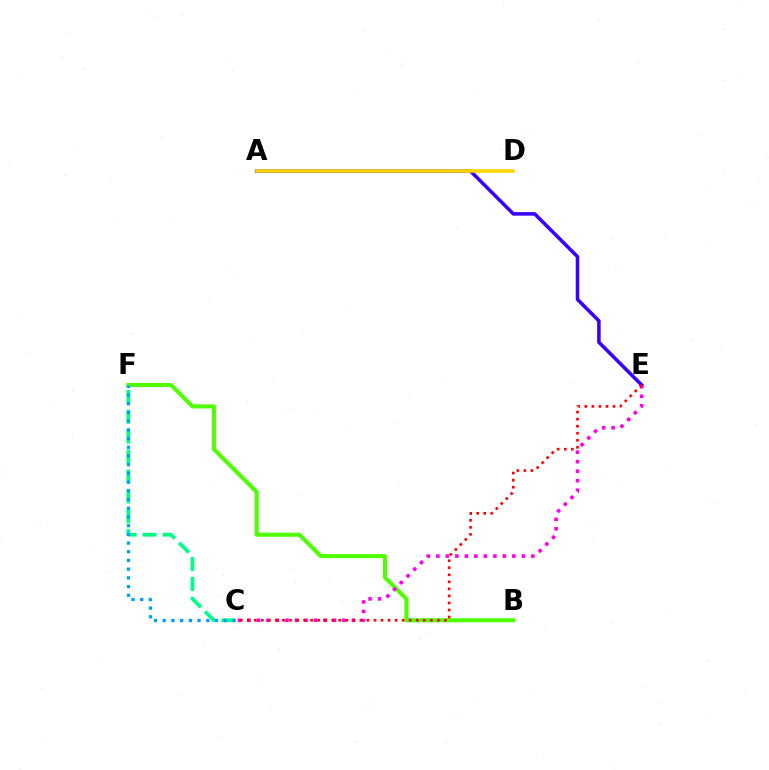{('C', 'F'): [{'color': '#00ff86', 'line_style': 'dashed', 'thickness': 2.7}, {'color': '#009eff', 'line_style': 'dotted', 'thickness': 2.37}], ('B', 'F'): [{'color': '#4fff00', 'line_style': 'solid', 'thickness': 2.95}], ('A', 'E'): [{'color': '#3700ff', 'line_style': 'solid', 'thickness': 2.55}], ('C', 'E'): [{'color': '#ff00ed', 'line_style': 'dotted', 'thickness': 2.58}, {'color': '#ff0000', 'line_style': 'dotted', 'thickness': 1.91}], ('A', 'D'): [{'color': '#ffd500', 'line_style': 'solid', 'thickness': 2.57}]}